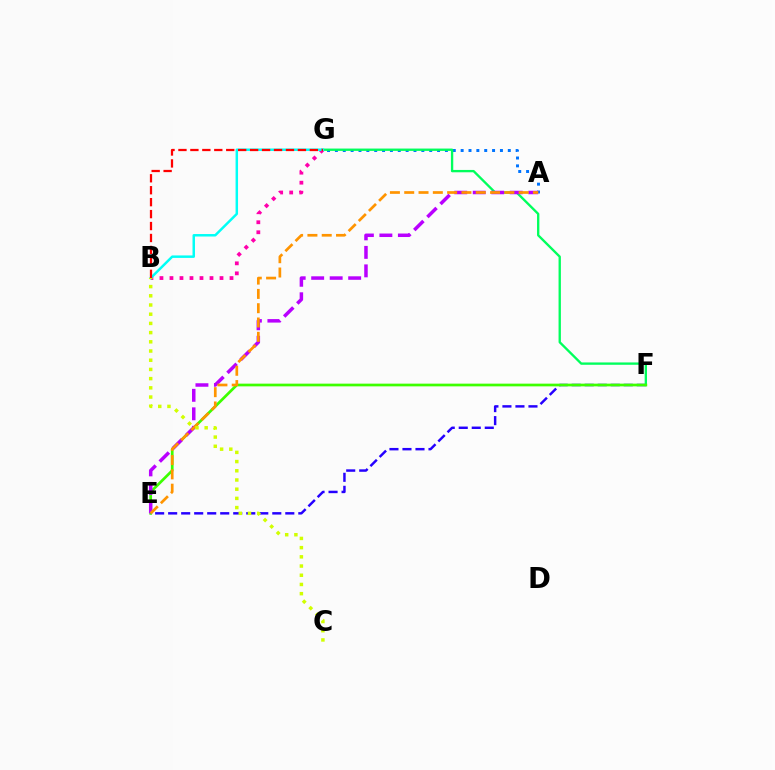{('E', 'F'): [{'color': '#2500ff', 'line_style': 'dashed', 'thickness': 1.77}, {'color': '#3dff00', 'line_style': 'solid', 'thickness': 1.95}], ('A', 'G'): [{'color': '#0074ff', 'line_style': 'dotted', 'thickness': 2.14}], ('F', 'G'): [{'color': '#00ff5c', 'line_style': 'solid', 'thickness': 1.68}], ('A', 'E'): [{'color': '#b900ff', 'line_style': 'dashed', 'thickness': 2.51}, {'color': '#ff9400', 'line_style': 'dashed', 'thickness': 1.94}], ('B', 'G'): [{'color': '#ff00ac', 'line_style': 'dotted', 'thickness': 2.72}, {'color': '#00fff6', 'line_style': 'solid', 'thickness': 1.78}, {'color': '#ff0000', 'line_style': 'dashed', 'thickness': 1.62}], ('B', 'C'): [{'color': '#d1ff00', 'line_style': 'dotted', 'thickness': 2.5}]}